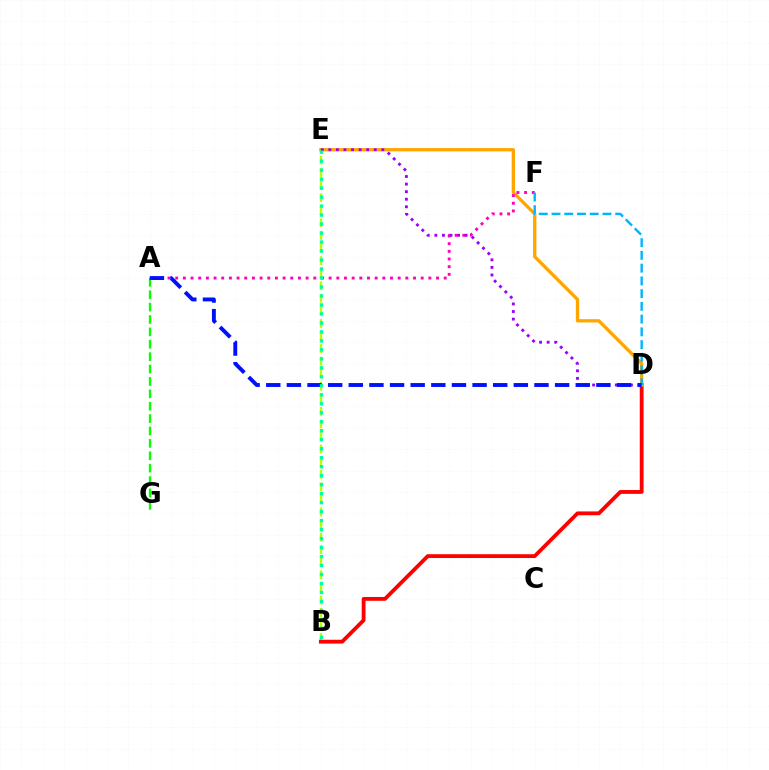{('B', 'E'): [{'color': '#b3ff00', 'line_style': 'dashed', 'thickness': 1.71}, {'color': '#00ff9d', 'line_style': 'dotted', 'thickness': 2.44}], ('B', 'D'): [{'color': '#ff0000', 'line_style': 'solid', 'thickness': 2.75}], ('D', 'E'): [{'color': '#ffa500', 'line_style': 'solid', 'thickness': 2.37}, {'color': '#9b00ff', 'line_style': 'dotted', 'thickness': 2.06}], ('A', 'F'): [{'color': '#ff00bd', 'line_style': 'dotted', 'thickness': 2.08}], ('D', 'F'): [{'color': '#00b5ff', 'line_style': 'dashed', 'thickness': 1.73}], ('A', 'G'): [{'color': '#08ff00', 'line_style': 'dashed', 'thickness': 1.68}], ('A', 'D'): [{'color': '#0010ff', 'line_style': 'dashed', 'thickness': 2.8}]}